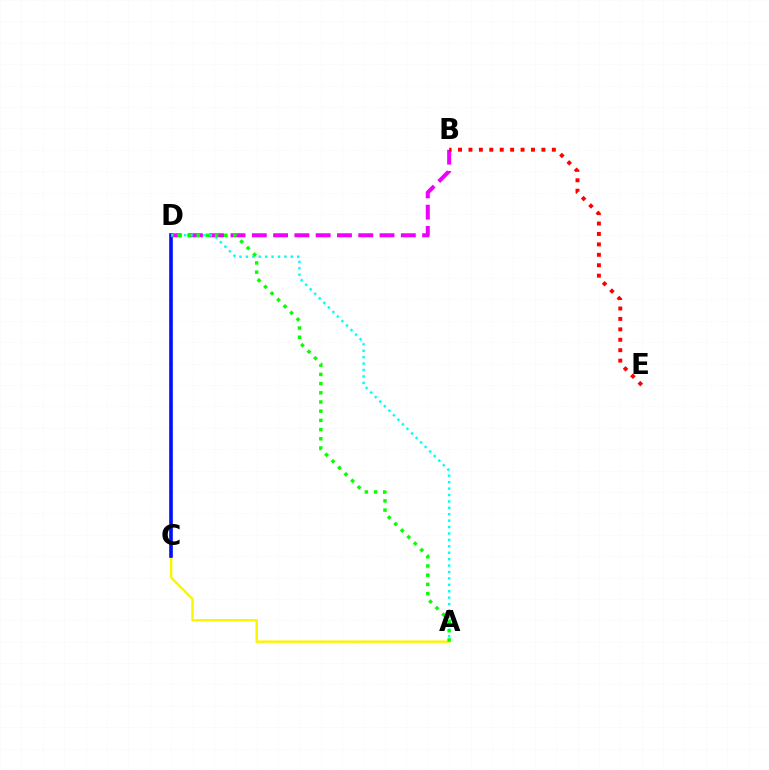{('A', 'C'): [{'color': '#fcf500', 'line_style': 'solid', 'thickness': 1.75}], ('C', 'D'): [{'color': '#0010ff', 'line_style': 'solid', 'thickness': 2.62}], ('B', 'D'): [{'color': '#ee00ff', 'line_style': 'dashed', 'thickness': 2.89}], ('B', 'E'): [{'color': '#ff0000', 'line_style': 'dotted', 'thickness': 2.83}], ('A', 'D'): [{'color': '#00fff6', 'line_style': 'dotted', 'thickness': 1.74}, {'color': '#08ff00', 'line_style': 'dotted', 'thickness': 2.5}]}